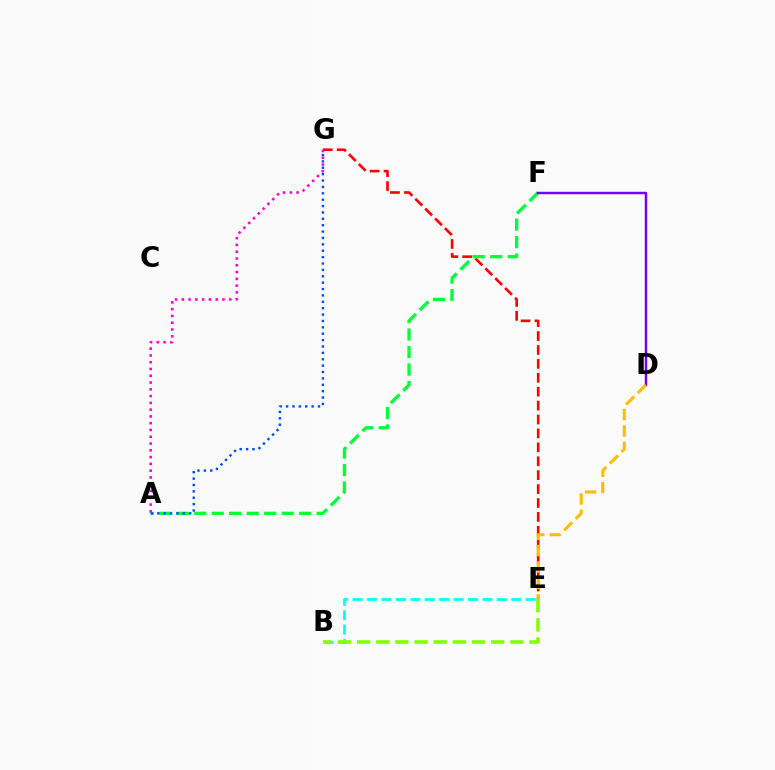{('E', 'G'): [{'color': '#ff0000', 'line_style': 'dashed', 'thickness': 1.89}], ('A', 'F'): [{'color': '#00ff39', 'line_style': 'dashed', 'thickness': 2.38}], ('B', 'E'): [{'color': '#00fff6', 'line_style': 'dashed', 'thickness': 1.96}, {'color': '#84ff00', 'line_style': 'dashed', 'thickness': 2.6}], ('A', 'G'): [{'color': '#ff00cf', 'line_style': 'dotted', 'thickness': 1.84}, {'color': '#004bff', 'line_style': 'dotted', 'thickness': 1.73}], ('D', 'F'): [{'color': '#7200ff', 'line_style': 'solid', 'thickness': 1.77}], ('D', 'E'): [{'color': '#ffbd00', 'line_style': 'dashed', 'thickness': 2.23}]}